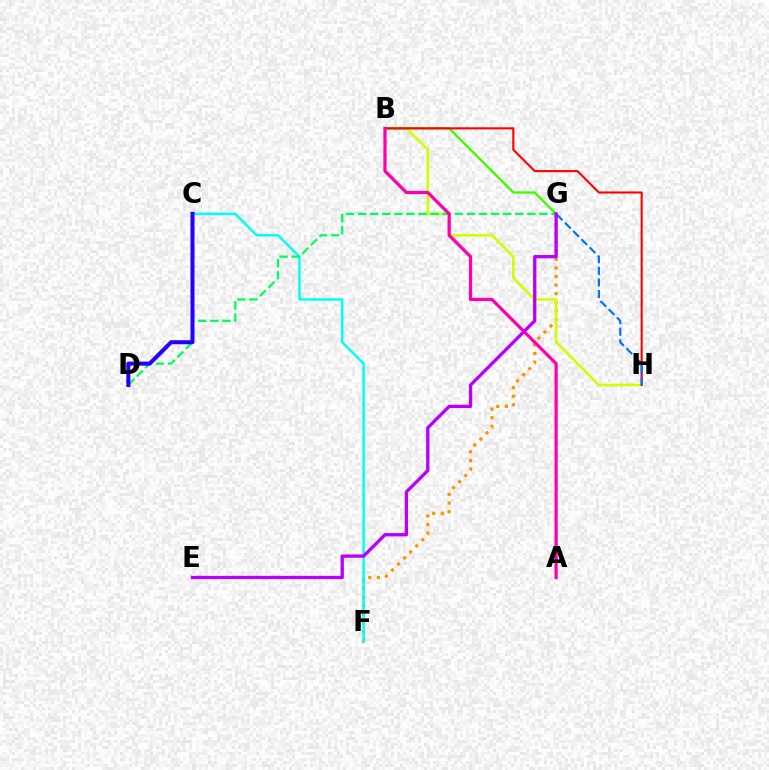{('F', 'G'): [{'color': '#ff9400', 'line_style': 'dotted', 'thickness': 2.33}], ('B', 'H'): [{'color': '#d1ff00', 'line_style': 'solid', 'thickness': 1.87}, {'color': '#ff0000', 'line_style': 'solid', 'thickness': 1.51}], ('B', 'G'): [{'color': '#3dff00', 'line_style': 'solid', 'thickness': 1.71}], ('C', 'F'): [{'color': '#00fff6', 'line_style': 'solid', 'thickness': 1.79}], ('D', 'G'): [{'color': '#00ff5c', 'line_style': 'dashed', 'thickness': 1.64}], ('G', 'H'): [{'color': '#0074ff', 'line_style': 'dashed', 'thickness': 1.58}], ('A', 'B'): [{'color': '#ff00ac', 'line_style': 'solid', 'thickness': 2.33}], ('E', 'G'): [{'color': '#b900ff', 'line_style': 'solid', 'thickness': 2.38}], ('C', 'D'): [{'color': '#2500ff', 'line_style': 'solid', 'thickness': 2.9}]}